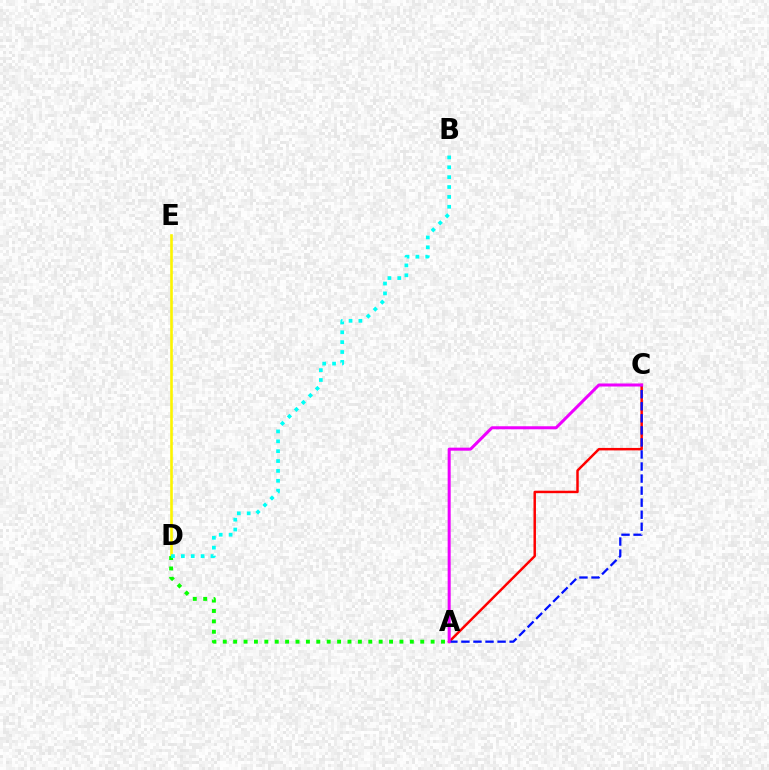{('D', 'E'): [{'color': '#fcf500', 'line_style': 'solid', 'thickness': 1.89}], ('A', 'C'): [{'color': '#ff0000', 'line_style': 'solid', 'thickness': 1.78}, {'color': '#0010ff', 'line_style': 'dashed', 'thickness': 1.64}, {'color': '#ee00ff', 'line_style': 'solid', 'thickness': 2.18}], ('A', 'D'): [{'color': '#08ff00', 'line_style': 'dotted', 'thickness': 2.82}], ('B', 'D'): [{'color': '#00fff6', 'line_style': 'dotted', 'thickness': 2.68}]}